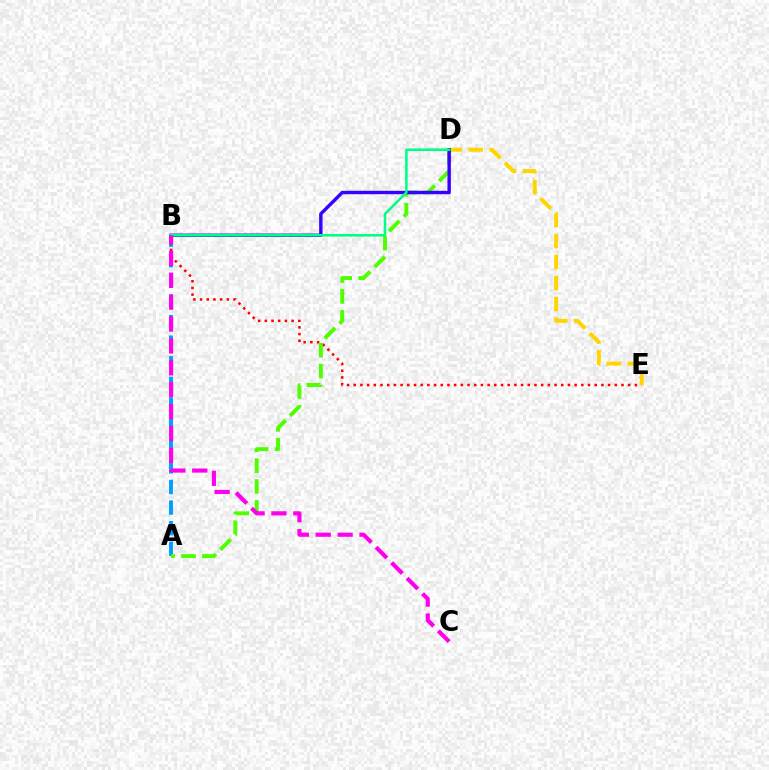{('A', 'B'): [{'color': '#009eff', 'line_style': 'dashed', 'thickness': 2.8}], ('B', 'E'): [{'color': '#ff0000', 'line_style': 'dotted', 'thickness': 1.82}], ('D', 'E'): [{'color': '#ffd500', 'line_style': 'dashed', 'thickness': 2.85}], ('A', 'D'): [{'color': '#4fff00', 'line_style': 'dashed', 'thickness': 2.84}], ('B', 'D'): [{'color': '#3700ff', 'line_style': 'solid', 'thickness': 2.45}, {'color': '#00ff86', 'line_style': 'solid', 'thickness': 1.84}], ('B', 'C'): [{'color': '#ff00ed', 'line_style': 'dashed', 'thickness': 2.97}]}